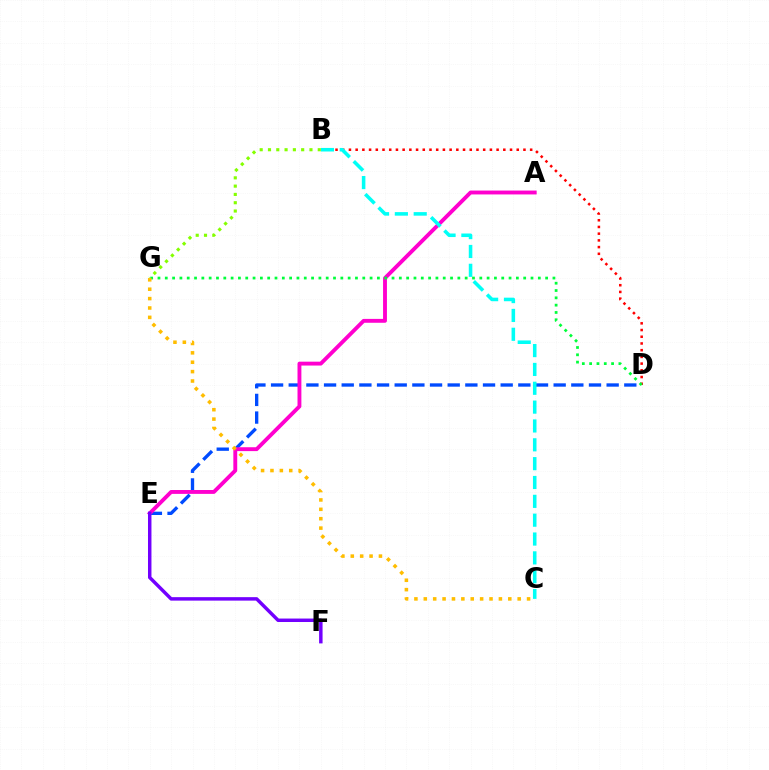{('D', 'E'): [{'color': '#004bff', 'line_style': 'dashed', 'thickness': 2.4}], ('A', 'E'): [{'color': '#ff00cf', 'line_style': 'solid', 'thickness': 2.79}], ('B', 'D'): [{'color': '#ff0000', 'line_style': 'dotted', 'thickness': 1.82}], ('B', 'C'): [{'color': '#00fff6', 'line_style': 'dashed', 'thickness': 2.56}], ('D', 'G'): [{'color': '#00ff39', 'line_style': 'dotted', 'thickness': 1.99}], ('B', 'G'): [{'color': '#84ff00', 'line_style': 'dotted', 'thickness': 2.25}], ('C', 'G'): [{'color': '#ffbd00', 'line_style': 'dotted', 'thickness': 2.55}], ('E', 'F'): [{'color': '#7200ff', 'line_style': 'solid', 'thickness': 2.49}]}